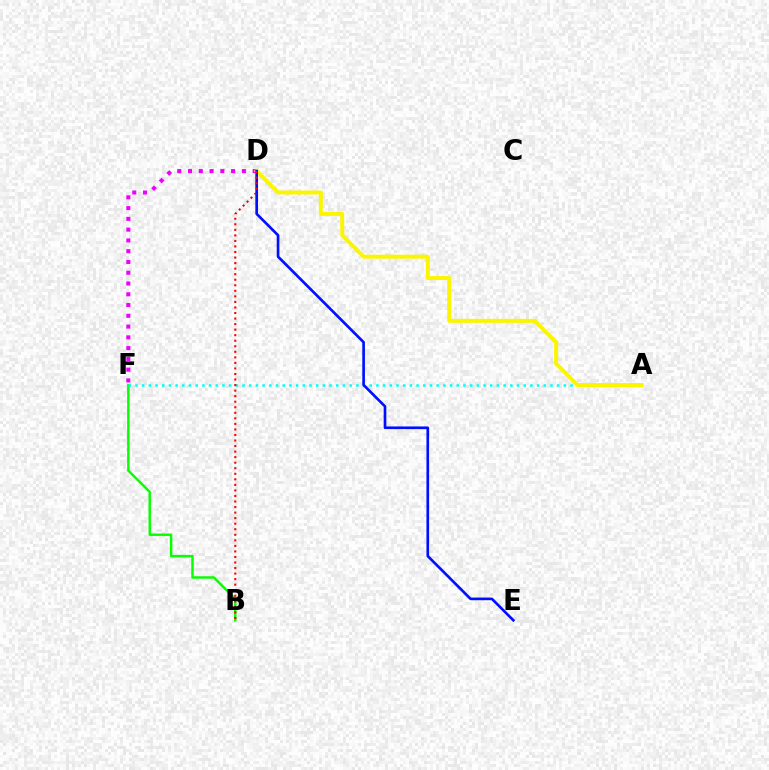{('D', 'F'): [{'color': '#ee00ff', 'line_style': 'dotted', 'thickness': 2.93}], ('B', 'F'): [{'color': '#08ff00', 'line_style': 'solid', 'thickness': 1.77}], ('A', 'F'): [{'color': '#00fff6', 'line_style': 'dotted', 'thickness': 1.82}], ('A', 'D'): [{'color': '#fcf500', 'line_style': 'solid', 'thickness': 2.86}], ('D', 'E'): [{'color': '#0010ff', 'line_style': 'solid', 'thickness': 1.92}], ('B', 'D'): [{'color': '#ff0000', 'line_style': 'dotted', 'thickness': 1.51}]}